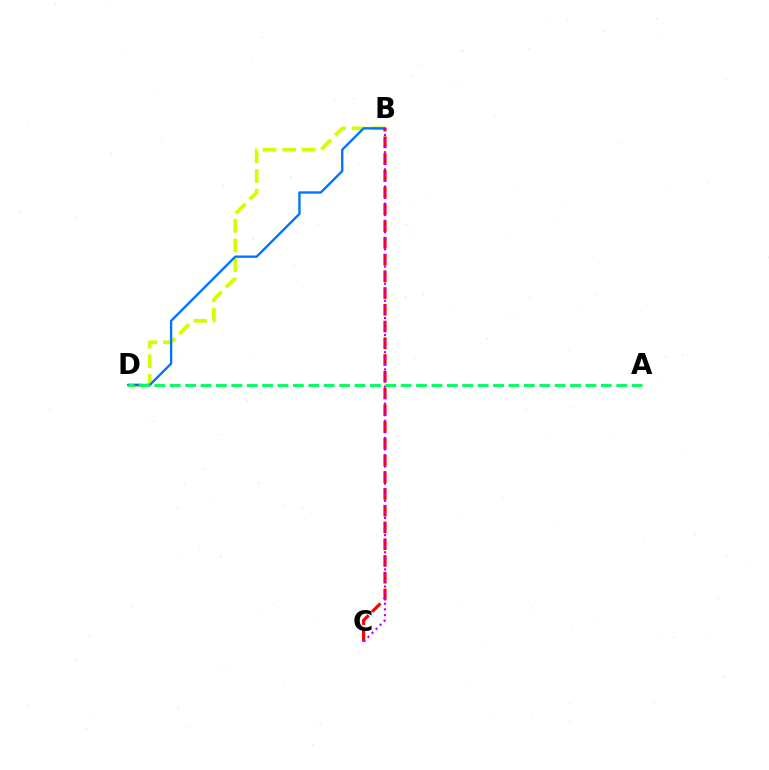{('B', 'D'): [{'color': '#d1ff00', 'line_style': 'dashed', 'thickness': 2.66}, {'color': '#0074ff', 'line_style': 'solid', 'thickness': 1.7}], ('B', 'C'): [{'color': '#ff0000', 'line_style': 'dashed', 'thickness': 2.27}, {'color': '#b900ff', 'line_style': 'dotted', 'thickness': 1.55}], ('A', 'D'): [{'color': '#00ff5c', 'line_style': 'dashed', 'thickness': 2.09}]}